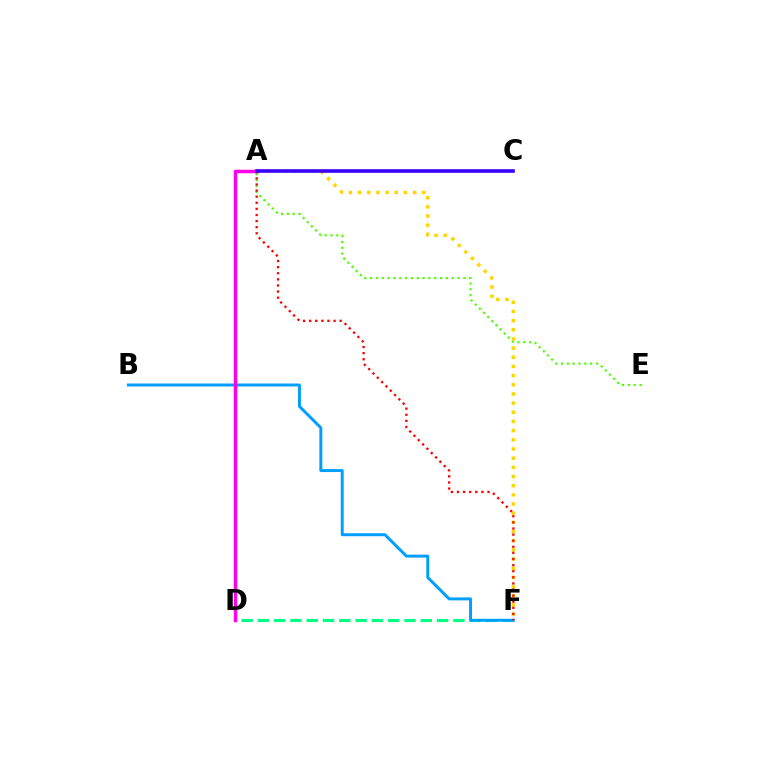{('A', 'F'): [{'color': '#ffd500', 'line_style': 'dotted', 'thickness': 2.49}, {'color': '#ff0000', 'line_style': 'dotted', 'thickness': 1.66}], ('A', 'E'): [{'color': '#4fff00', 'line_style': 'dotted', 'thickness': 1.58}], ('D', 'F'): [{'color': '#00ff86', 'line_style': 'dashed', 'thickness': 2.21}], ('B', 'F'): [{'color': '#009eff', 'line_style': 'solid', 'thickness': 2.12}], ('A', 'D'): [{'color': '#ff00ed', 'line_style': 'solid', 'thickness': 2.49}], ('A', 'C'): [{'color': '#3700ff', 'line_style': 'solid', 'thickness': 2.59}]}